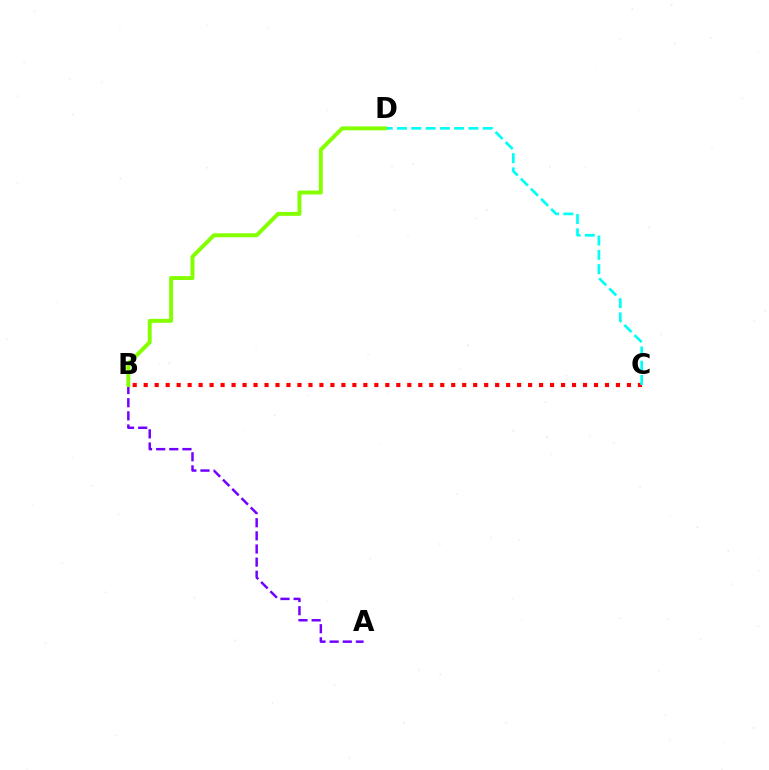{('B', 'C'): [{'color': '#ff0000', 'line_style': 'dotted', 'thickness': 2.98}], ('C', 'D'): [{'color': '#00fff6', 'line_style': 'dashed', 'thickness': 1.94}], ('A', 'B'): [{'color': '#7200ff', 'line_style': 'dashed', 'thickness': 1.78}], ('B', 'D'): [{'color': '#84ff00', 'line_style': 'solid', 'thickness': 2.83}]}